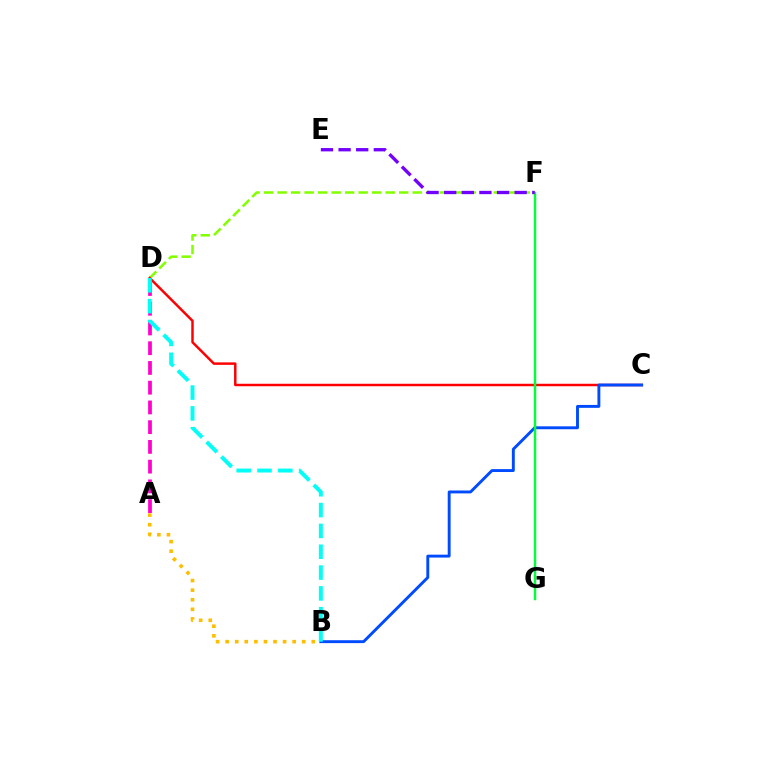{('A', 'D'): [{'color': '#ff00cf', 'line_style': 'dashed', 'thickness': 2.68}], ('D', 'F'): [{'color': '#84ff00', 'line_style': 'dashed', 'thickness': 1.84}], ('C', 'D'): [{'color': '#ff0000', 'line_style': 'solid', 'thickness': 1.78}], ('B', 'C'): [{'color': '#004bff', 'line_style': 'solid', 'thickness': 2.09}], ('A', 'B'): [{'color': '#ffbd00', 'line_style': 'dotted', 'thickness': 2.6}], ('F', 'G'): [{'color': '#00ff39', 'line_style': 'solid', 'thickness': 1.77}], ('B', 'D'): [{'color': '#00fff6', 'line_style': 'dashed', 'thickness': 2.83}], ('E', 'F'): [{'color': '#7200ff', 'line_style': 'dashed', 'thickness': 2.39}]}